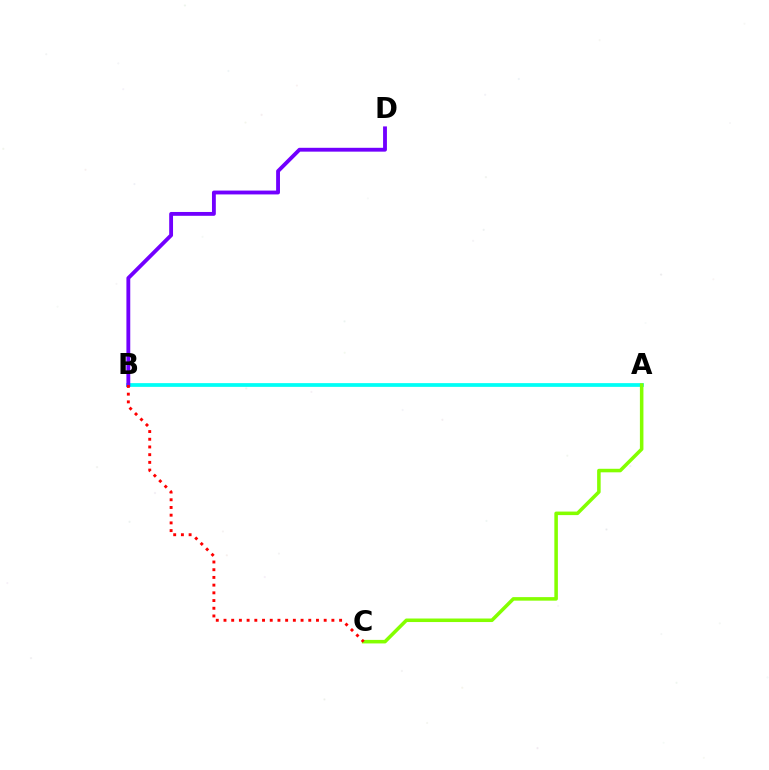{('A', 'B'): [{'color': '#00fff6', 'line_style': 'solid', 'thickness': 2.69}], ('A', 'C'): [{'color': '#84ff00', 'line_style': 'solid', 'thickness': 2.54}], ('B', 'D'): [{'color': '#7200ff', 'line_style': 'solid', 'thickness': 2.77}], ('B', 'C'): [{'color': '#ff0000', 'line_style': 'dotted', 'thickness': 2.09}]}